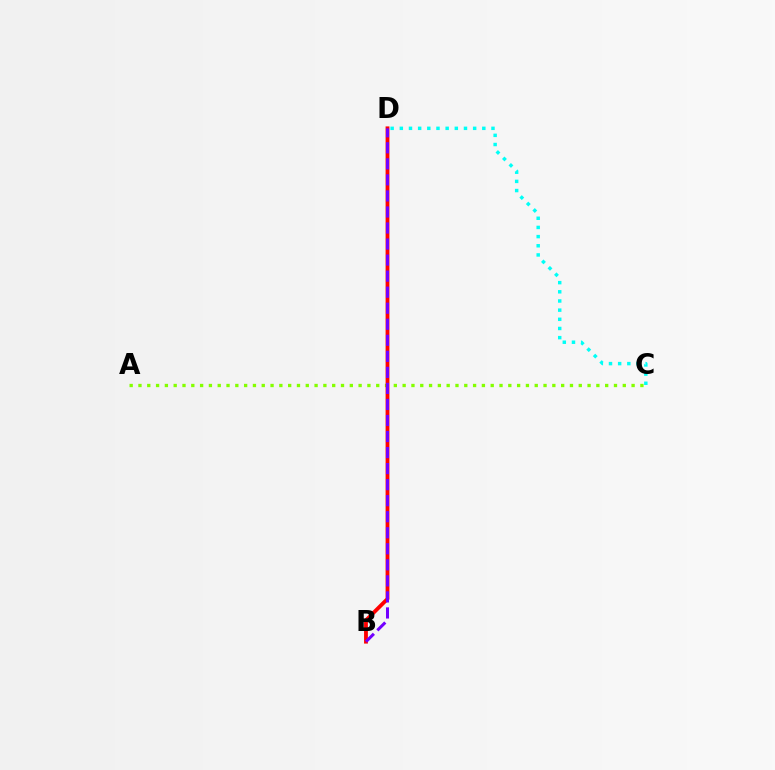{('A', 'C'): [{'color': '#84ff00', 'line_style': 'dotted', 'thickness': 2.39}], ('B', 'D'): [{'color': '#ff0000', 'line_style': 'solid', 'thickness': 2.75}, {'color': '#7200ff', 'line_style': 'dashed', 'thickness': 2.18}], ('C', 'D'): [{'color': '#00fff6', 'line_style': 'dotted', 'thickness': 2.49}]}